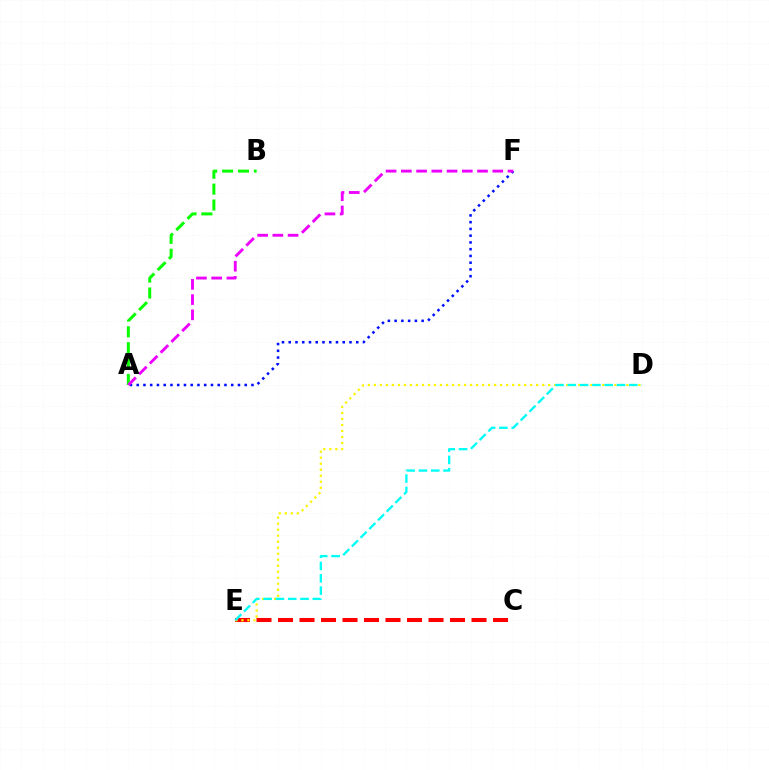{('A', 'B'): [{'color': '#08ff00', 'line_style': 'dashed', 'thickness': 2.16}], ('C', 'E'): [{'color': '#ff0000', 'line_style': 'dashed', 'thickness': 2.92}], ('D', 'E'): [{'color': '#fcf500', 'line_style': 'dotted', 'thickness': 1.63}, {'color': '#00fff6', 'line_style': 'dashed', 'thickness': 1.67}], ('A', 'F'): [{'color': '#0010ff', 'line_style': 'dotted', 'thickness': 1.83}, {'color': '#ee00ff', 'line_style': 'dashed', 'thickness': 2.07}]}